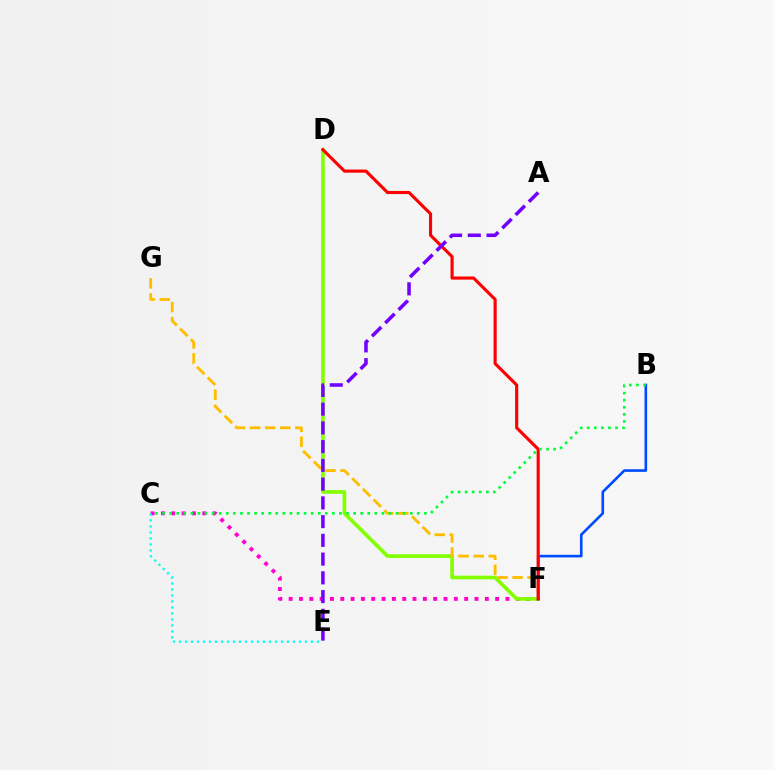{('C', 'F'): [{'color': '#ff00cf', 'line_style': 'dotted', 'thickness': 2.81}], ('D', 'F'): [{'color': '#84ff00', 'line_style': 'solid', 'thickness': 2.64}, {'color': '#ff0000', 'line_style': 'solid', 'thickness': 2.25}], ('B', 'F'): [{'color': '#004bff', 'line_style': 'solid', 'thickness': 1.89}], ('F', 'G'): [{'color': '#ffbd00', 'line_style': 'dashed', 'thickness': 2.05}], ('C', 'E'): [{'color': '#00fff6', 'line_style': 'dotted', 'thickness': 1.63}], ('B', 'C'): [{'color': '#00ff39', 'line_style': 'dotted', 'thickness': 1.92}], ('A', 'E'): [{'color': '#7200ff', 'line_style': 'dashed', 'thickness': 2.55}]}